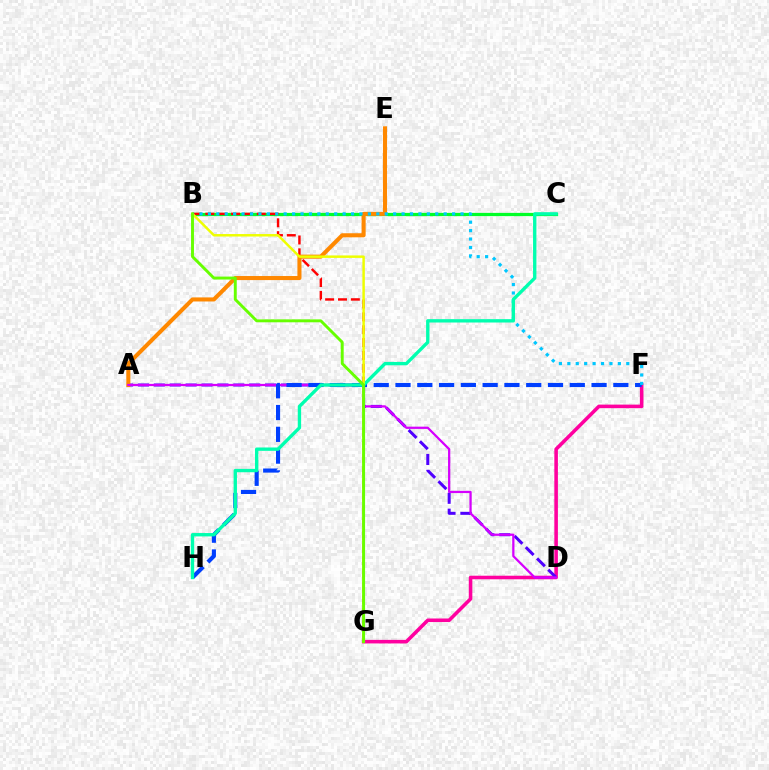{('F', 'G'): [{'color': '#ff00a0', 'line_style': 'solid', 'thickness': 2.57}], ('A', 'D'): [{'color': '#4f00ff', 'line_style': 'dashed', 'thickness': 2.16}, {'color': '#d600ff', 'line_style': 'solid', 'thickness': 1.62}], ('B', 'C'): [{'color': '#00ff27', 'line_style': 'solid', 'thickness': 2.34}], ('B', 'G'): [{'color': '#ff0000', 'line_style': 'dashed', 'thickness': 1.75}, {'color': '#eeff00', 'line_style': 'solid', 'thickness': 1.78}, {'color': '#66ff00', 'line_style': 'solid', 'thickness': 2.1}], ('A', 'E'): [{'color': '#ff8800', 'line_style': 'solid', 'thickness': 2.93}], ('F', 'H'): [{'color': '#003fff', 'line_style': 'dashed', 'thickness': 2.96}], ('B', 'F'): [{'color': '#00c7ff', 'line_style': 'dotted', 'thickness': 2.29}], ('C', 'H'): [{'color': '#00ffaf', 'line_style': 'solid', 'thickness': 2.42}]}